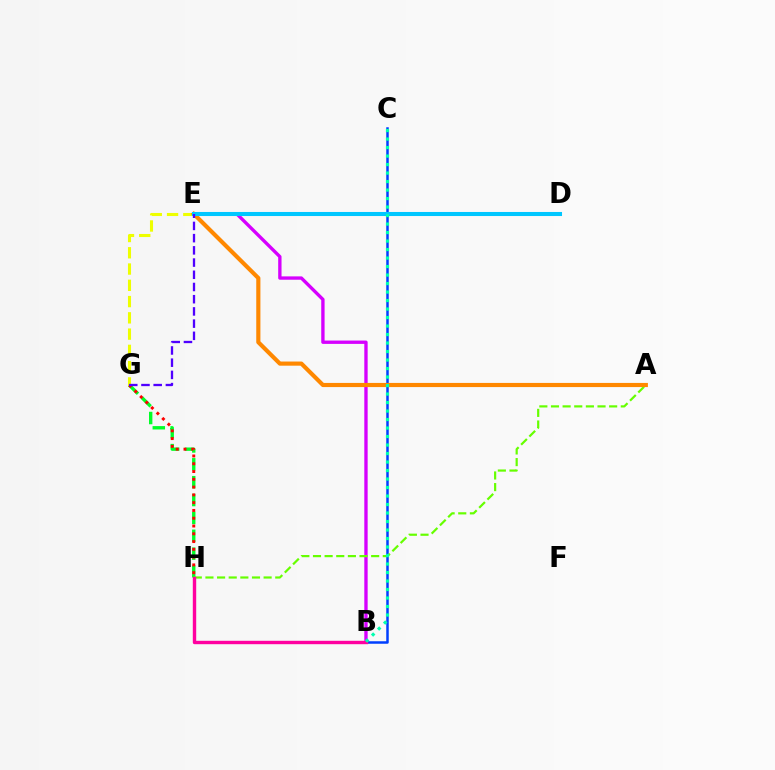{('B', 'E'): [{'color': '#d600ff', 'line_style': 'solid', 'thickness': 2.41}], ('G', 'H'): [{'color': '#00ff27', 'line_style': 'dashed', 'thickness': 2.43}, {'color': '#ff0000', 'line_style': 'dotted', 'thickness': 2.11}], ('B', 'C'): [{'color': '#003fff', 'line_style': 'solid', 'thickness': 1.8}, {'color': '#00ffaf', 'line_style': 'dotted', 'thickness': 2.31}], ('A', 'H'): [{'color': '#66ff00', 'line_style': 'dashed', 'thickness': 1.58}], ('B', 'H'): [{'color': '#ff00a0', 'line_style': 'solid', 'thickness': 2.44}], ('E', 'G'): [{'color': '#eeff00', 'line_style': 'dashed', 'thickness': 2.21}, {'color': '#4f00ff', 'line_style': 'dashed', 'thickness': 1.66}], ('A', 'E'): [{'color': '#ff8800', 'line_style': 'solid', 'thickness': 2.99}], ('D', 'E'): [{'color': '#00c7ff', 'line_style': 'solid', 'thickness': 2.92}]}